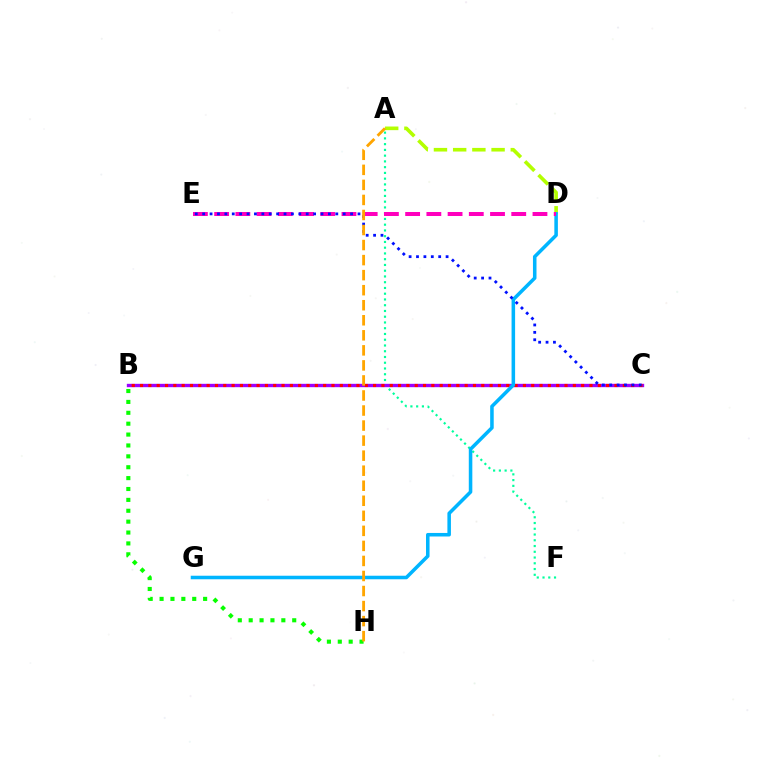{('A', 'F'): [{'color': '#00ff9d', 'line_style': 'dotted', 'thickness': 1.56}], ('B', 'C'): [{'color': '#9b00ff', 'line_style': 'solid', 'thickness': 2.42}, {'color': '#ff0000', 'line_style': 'dotted', 'thickness': 2.26}], ('B', 'H'): [{'color': '#08ff00', 'line_style': 'dotted', 'thickness': 2.96}], ('A', 'D'): [{'color': '#b3ff00', 'line_style': 'dashed', 'thickness': 2.61}], ('D', 'G'): [{'color': '#00b5ff', 'line_style': 'solid', 'thickness': 2.55}], ('D', 'E'): [{'color': '#ff00bd', 'line_style': 'dashed', 'thickness': 2.88}], ('C', 'E'): [{'color': '#0010ff', 'line_style': 'dotted', 'thickness': 2.01}], ('A', 'H'): [{'color': '#ffa500', 'line_style': 'dashed', 'thickness': 2.04}]}